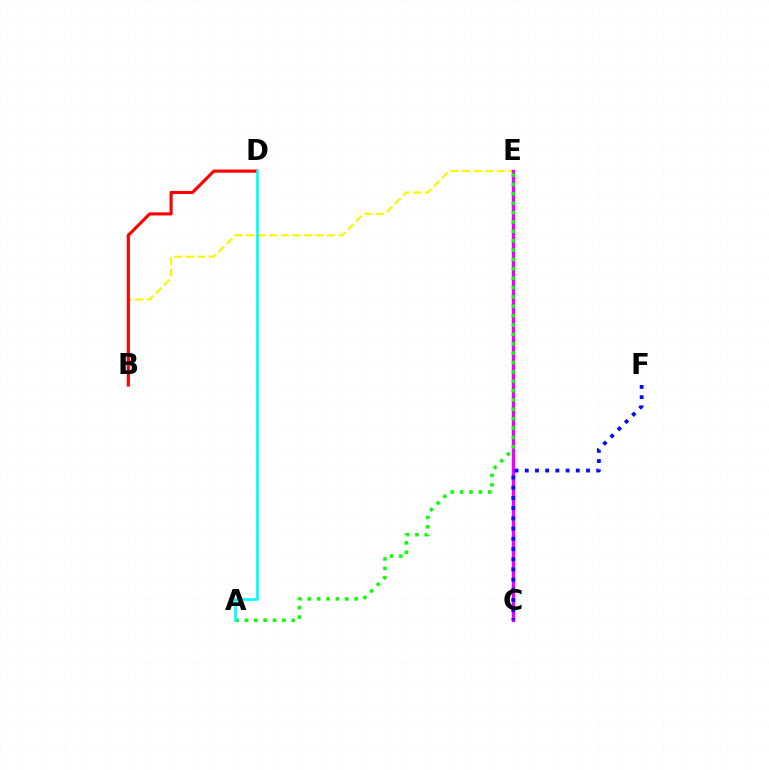{('B', 'E'): [{'color': '#fcf500', 'line_style': 'dashed', 'thickness': 1.57}], ('B', 'D'): [{'color': '#ff0000', 'line_style': 'solid', 'thickness': 2.25}], ('C', 'E'): [{'color': '#ee00ff', 'line_style': 'solid', 'thickness': 2.44}], ('C', 'F'): [{'color': '#0010ff', 'line_style': 'dotted', 'thickness': 2.77}], ('A', 'E'): [{'color': '#08ff00', 'line_style': 'dotted', 'thickness': 2.55}], ('A', 'D'): [{'color': '#00fff6', 'line_style': 'solid', 'thickness': 1.94}]}